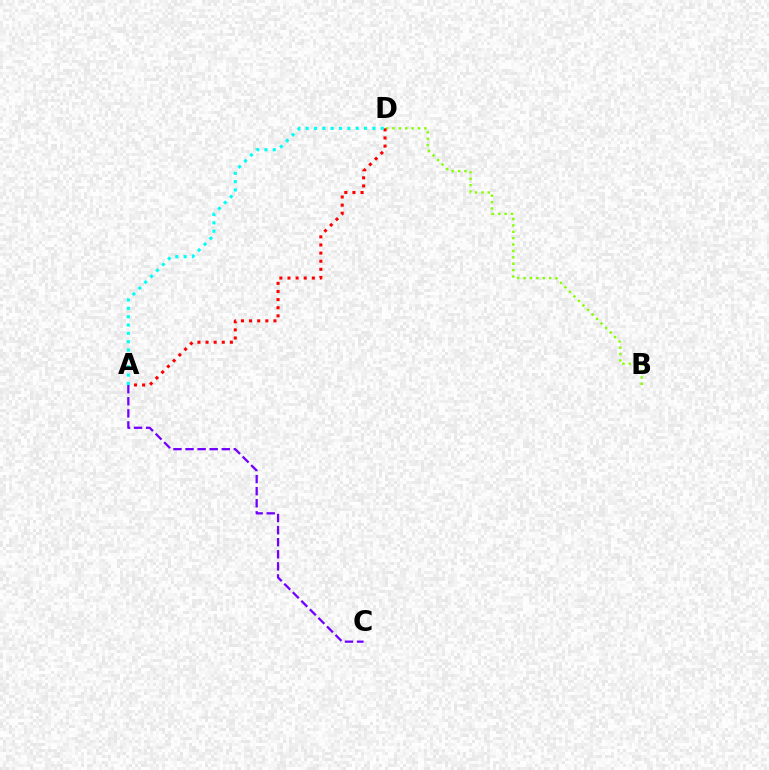{('B', 'D'): [{'color': '#84ff00', 'line_style': 'dotted', 'thickness': 1.74}], ('A', 'D'): [{'color': '#ff0000', 'line_style': 'dotted', 'thickness': 2.21}, {'color': '#00fff6', 'line_style': 'dotted', 'thickness': 2.27}], ('A', 'C'): [{'color': '#7200ff', 'line_style': 'dashed', 'thickness': 1.64}]}